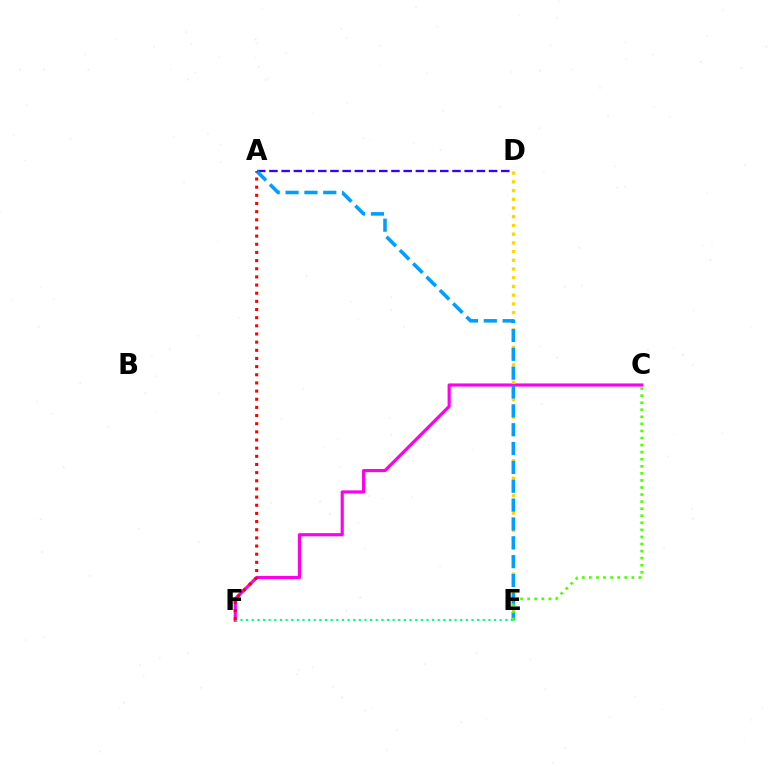{('A', 'D'): [{'color': '#3700ff', 'line_style': 'dashed', 'thickness': 1.66}], ('C', 'F'): [{'color': '#ff00ed', 'line_style': 'solid', 'thickness': 2.27}], ('D', 'E'): [{'color': '#ffd500', 'line_style': 'dotted', 'thickness': 2.37}], ('A', 'E'): [{'color': '#009eff', 'line_style': 'dashed', 'thickness': 2.56}], ('E', 'F'): [{'color': '#00ff86', 'line_style': 'dotted', 'thickness': 1.53}], ('C', 'E'): [{'color': '#4fff00', 'line_style': 'dotted', 'thickness': 1.92}], ('A', 'F'): [{'color': '#ff0000', 'line_style': 'dotted', 'thickness': 2.22}]}